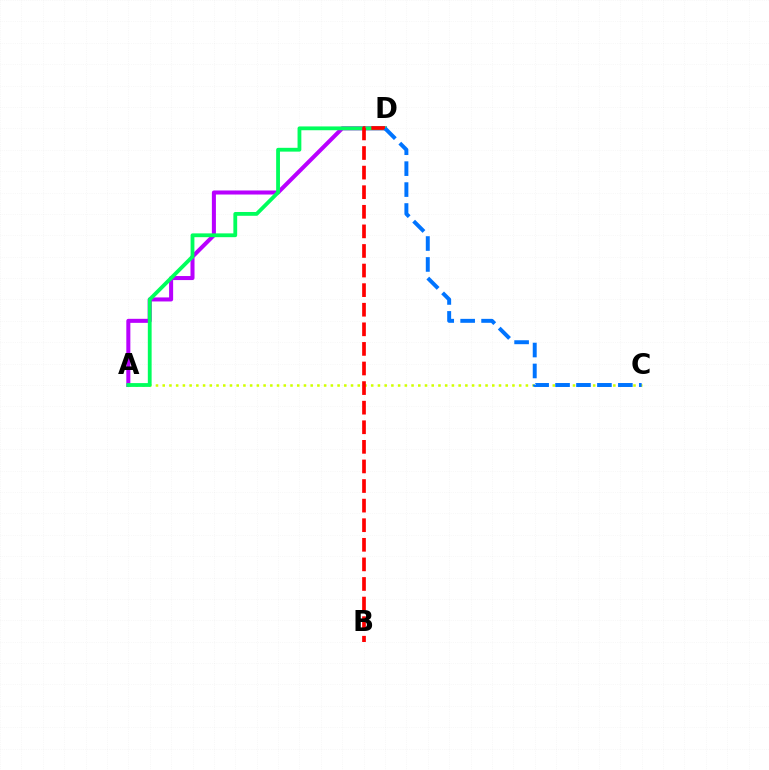{('A', 'D'): [{'color': '#b900ff', 'line_style': 'solid', 'thickness': 2.91}, {'color': '#00ff5c', 'line_style': 'solid', 'thickness': 2.74}], ('A', 'C'): [{'color': '#d1ff00', 'line_style': 'dotted', 'thickness': 1.83}], ('B', 'D'): [{'color': '#ff0000', 'line_style': 'dashed', 'thickness': 2.66}], ('C', 'D'): [{'color': '#0074ff', 'line_style': 'dashed', 'thickness': 2.84}]}